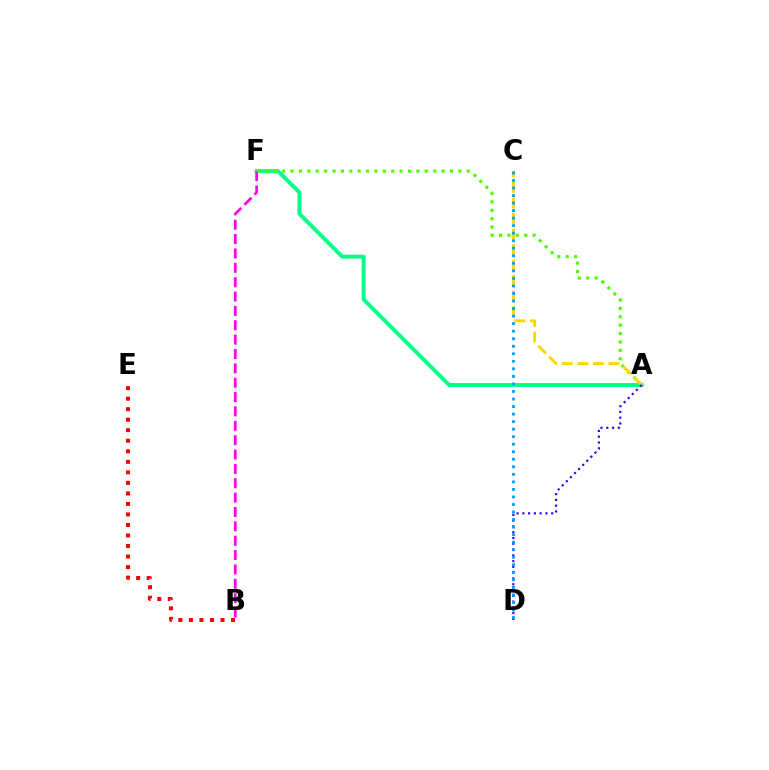{('A', 'F'): [{'color': '#00ff86', 'line_style': 'solid', 'thickness': 2.81}, {'color': '#4fff00', 'line_style': 'dotted', 'thickness': 2.28}], ('B', 'F'): [{'color': '#ff00ed', 'line_style': 'dashed', 'thickness': 1.95}], ('A', 'C'): [{'color': '#ffd500', 'line_style': 'dashed', 'thickness': 2.11}], ('A', 'D'): [{'color': '#3700ff', 'line_style': 'dotted', 'thickness': 1.57}], ('C', 'D'): [{'color': '#009eff', 'line_style': 'dotted', 'thickness': 2.05}], ('B', 'E'): [{'color': '#ff0000', 'line_style': 'dotted', 'thickness': 2.86}]}